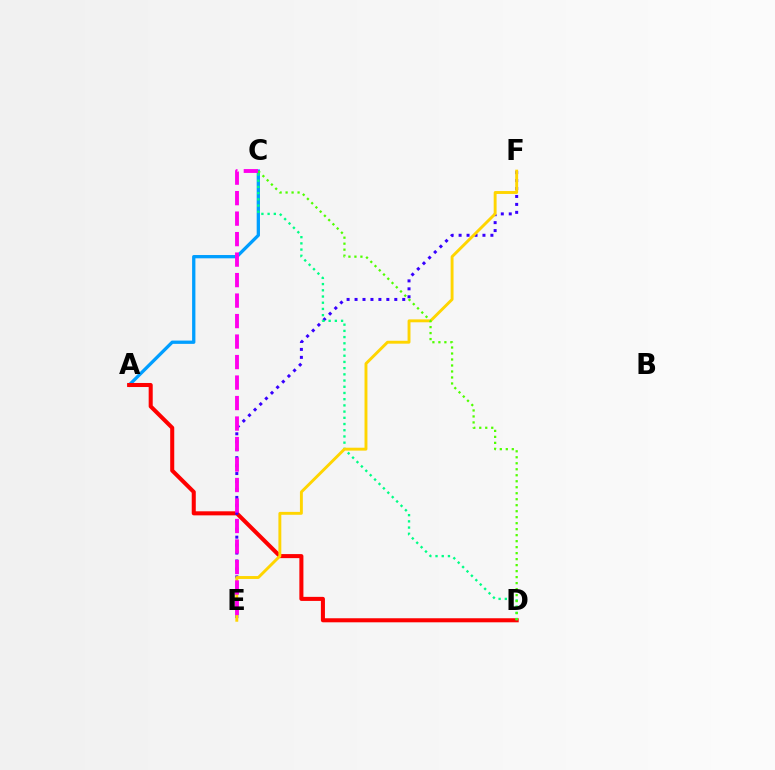{('A', 'C'): [{'color': '#009eff', 'line_style': 'solid', 'thickness': 2.37}], ('A', 'D'): [{'color': '#ff0000', 'line_style': 'solid', 'thickness': 2.92}], ('E', 'F'): [{'color': '#3700ff', 'line_style': 'dotted', 'thickness': 2.16}, {'color': '#ffd500', 'line_style': 'solid', 'thickness': 2.09}], ('C', 'D'): [{'color': '#00ff86', 'line_style': 'dotted', 'thickness': 1.69}, {'color': '#4fff00', 'line_style': 'dotted', 'thickness': 1.63}], ('C', 'E'): [{'color': '#ff00ed', 'line_style': 'dashed', 'thickness': 2.78}]}